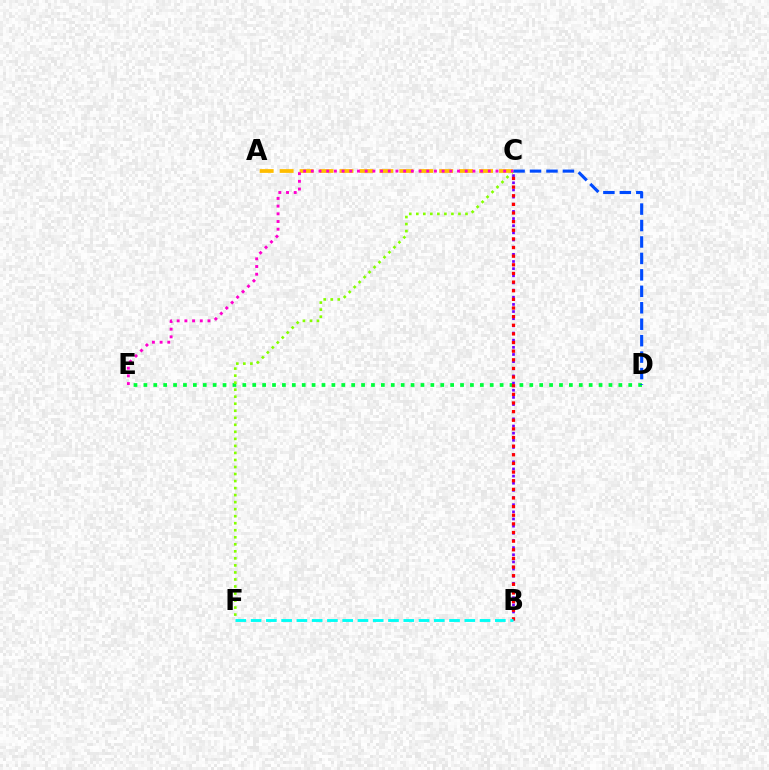{('D', 'E'): [{'color': '#00ff39', 'line_style': 'dotted', 'thickness': 2.69}], ('C', 'F'): [{'color': '#84ff00', 'line_style': 'dotted', 'thickness': 1.91}], ('C', 'D'): [{'color': '#004bff', 'line_style': 'dashed', 'thickness': 2.23}], ('B', 'C'): [{'color': '#7200ff', 'line_style': 'dotted', 'thickness': 1.94}, {'color': '#ff0000', 'line_style': 'dotted', 'thickness': 2.35}], ('A', 'C'): [{'color': '#ffbd00', 'line_style': 'dashed', 'thickness': 2.71}], ('C', 'E'): [{'color': '#ff00cf', 'line_style': 'dotted', 'thickness': 2.09}], ('B', 'F'): [{'color': '#00fff6', 'line_style': 'dashed', 'thickness': 2.07}]}